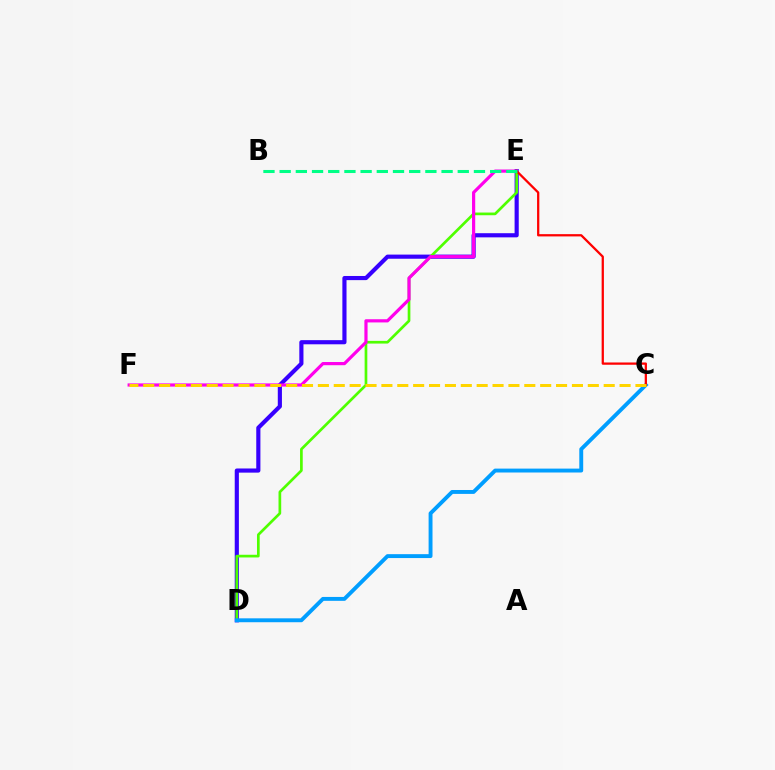{('D', 'E'): [{'color': '#3700ff', 'line_style': 'solid', 'thickness': 2.99}, {'color': '#4fff00', 'line_style': 'solid', 'thickness': 1.94}], ('C', 'D'): [{'color': '#009eff', 'line_style': 'solid', 'thickness': 2.81}], ('E', 'F'): [{'color': '#ff00ed', 'line_style': 'solid', 'thickness': 2.29}], ('C', 'E'): [{'color': '#ff0000', 'line_style': 'solid', 'thickness': 1.63}], ('C', 'F'): [{'color': '#ffd500', 'line_style': 'dashed', 'thickness': 2.16}], ('B', 'E'): [{'color': '#00ff86', 'line_style': 'dashed', 'thickness': 2.2}]}